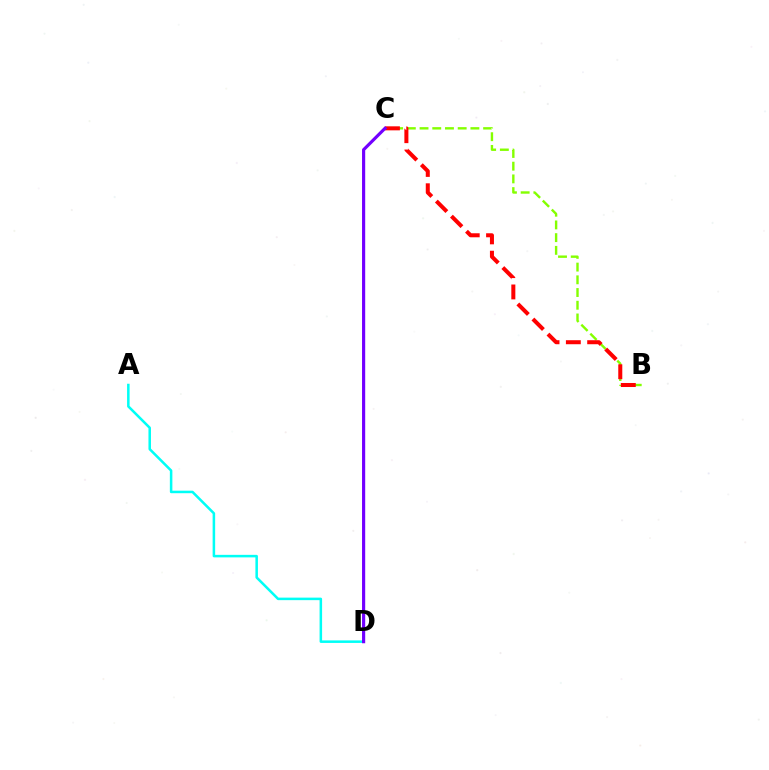{('A', 'D'): [{'color': '#00fff6', 'line_style': 'solid', 'thickness': 1.82}], ('B', 'C'): [{'color': '#84ff00', 'line_style': 'dashed', 'thickness': 1.73}, {'color': '#ff0000', 'line_style': 'dashed', 'thickness': 2.89}], ('C', 'D'): [{'color': '#7200ff', 'line_style': 'solid', 'thickness': 2.27}]}